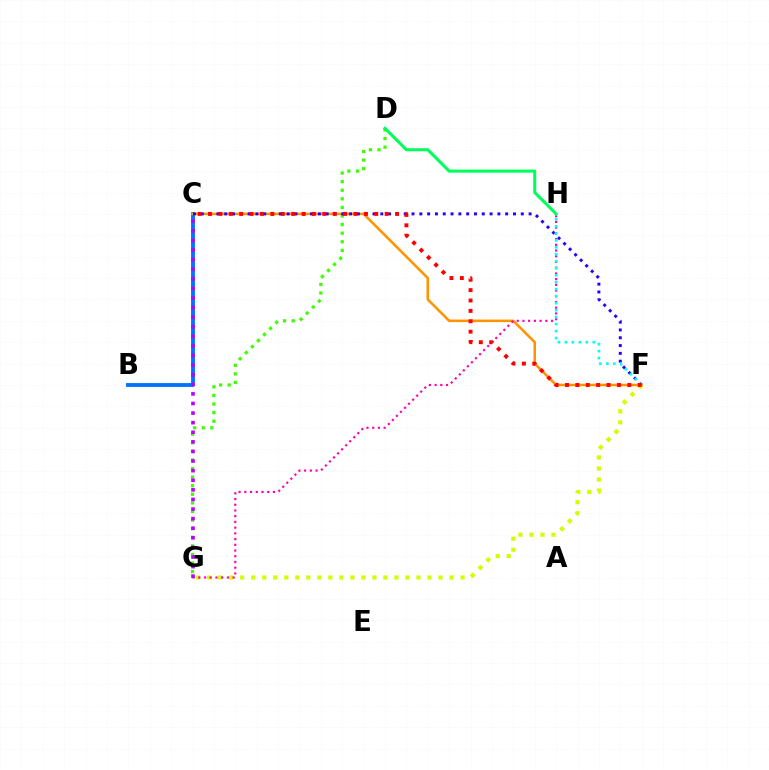{('D', 'G'): [{'color': '#3dff00', 'line_style': 'dotted', 'thickness': 2.33}], ('B', 'C'): [{'color': '#0074ff', 'line_style': 'solid', 'thickness': 2.78}], ('C', 'F'): [{'color': '#ff9400', 'line_style': 'solid', 'thickness': 1.83}, {'color': '#2500ff', 'line_style': 'dotted', 'thickness': 2.12}, {'color': '#ff0000', 'line_style': 'dotted', 'thickness': 2.82}], ('F', 'G'): [{'color': '#d1ff00', 'line_style': 'dotted', 'thickness': 2.99}], ('G', 'H'): [{'color': '#ff00ac', 'line_style': 'dotted', 'thickness': 1.55}], ('F', 'H'): [{'color': '#00fff6', 'line_style': 'dotted', 'thickness': 1.9}], ('C', 'G'): [{'color': '#b900ff', 'line_style': 'dotted', 'thickness': 2.61}], ('D', 'H'): [{'color': '#00ff5c', 'line_style': 'solid', 'thickness': 2.2}]}